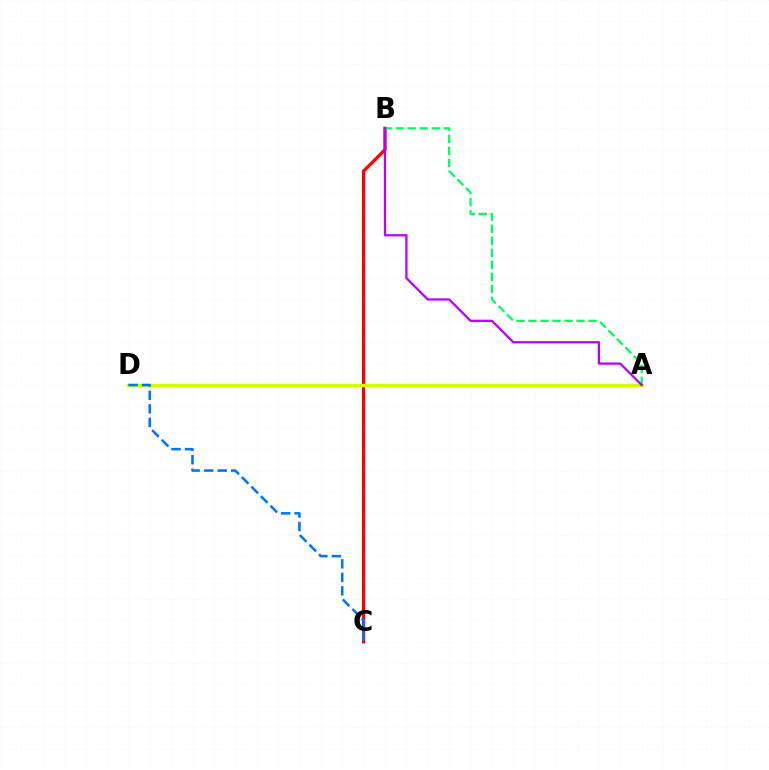{('B', 'C'): [{'color': '#ff0000', 'line_style': 'solid', 'thickness': 2.36}], ('A', 'D'): [{'color': '#d1ff00', 'line_style': 'solid', 'thickness': 2.43}], ('A', 'B'): [{'color': '#00ff5c', 'line_style': 'dashed', 'thickness': 1.63}, {'color': '#b900ff', 'line_style': 'solid', 'thickness': 1.64}], ('C', 'D'): [{'color': '#0074ff', 'line_style': 'dashed', 'thickness': 1.84}]}